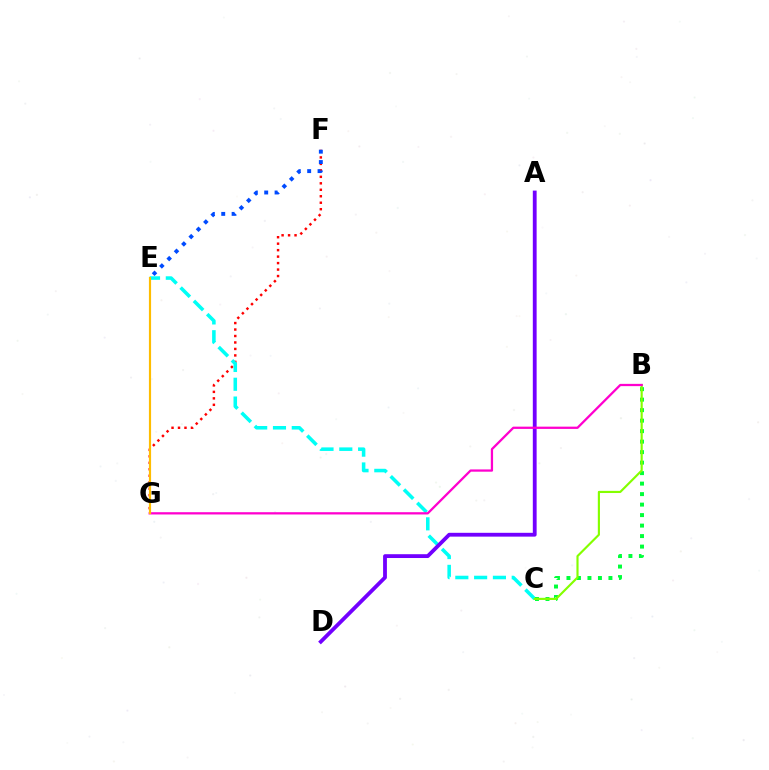{('F', 'G'): [{'color': '#ff0000', 'line_style': 'dotted', 'thickness': 1.76}], ('C', 'E'): [{'color': '#00fff6', 'line_style': 'dashed', 'thickness': 2.55}], ('E', 'F'): [{'color': '#004bff', 'line_style': 'dotted', 'thickness': 2.82}], ('A', 'D'): [{'color': '#7200ff', 'line_style': 'solid', 'thickness': 2.75}], ('B', 'C'): [{'color': '#00ff39', 'line_style': 'dotted', 'thickness': 2.85}, {'color': '#84ff00', 'line_style': 'solid', 'thickness': 1.55}], ('B', 'G'): [{'color': '#ff00cf', 'line_style': 'solid', 'thickness': 1.63}], ('E', 'G'): [{'color': '#ffbd00', 'line_style': 'solid', 'thickness': 1.56}]}